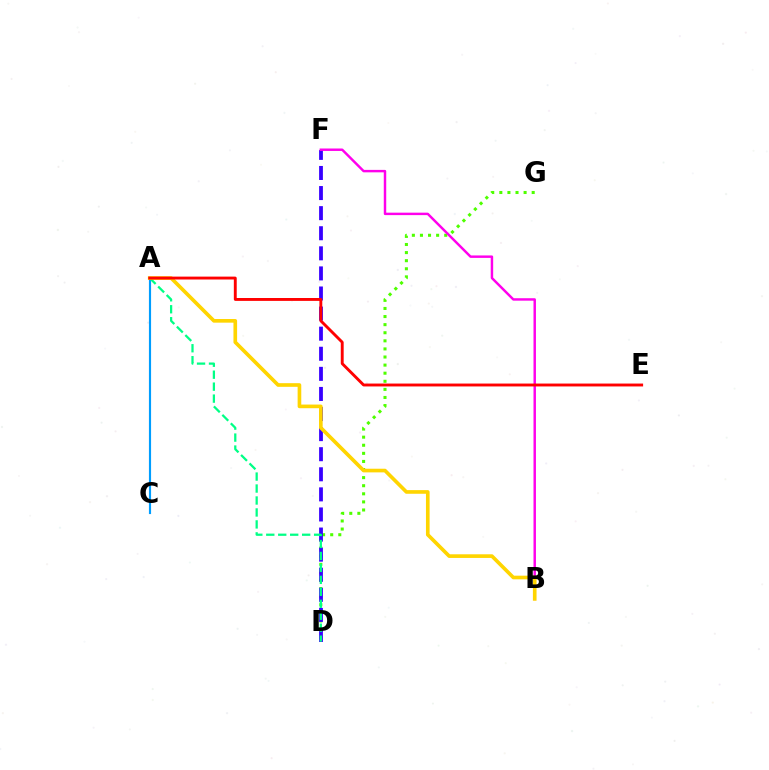{('D', 'G'): [{'color': '#4fff00', 'line_style': 'dotted', 'thickness': 2.2}], ('A', 'C'): [{'color': '#009eff', 'line_style': 'solid', 'thickness': 1.55}], ('D', 'F'): [{'color': '#3700ff', 'line_style': 'dashed', 'thickness': 2.73}], ('B', 'F'): [{'color': '#ff00ed', 'line_style': 'solid', 'thickness': 1.77}], ('A', 'D'): [{'color': '#00ff86', 'line_style': 'dashed', 'thickness': 1.62}], ('A', 'B'): [{'color': '#ffd500', 'line_style': 'solid', 'thickness': 2.63}], ('A', 'E'): [{'color': '#ff0000', 'line_style': 'solid', 'thickness': 2.08}]}